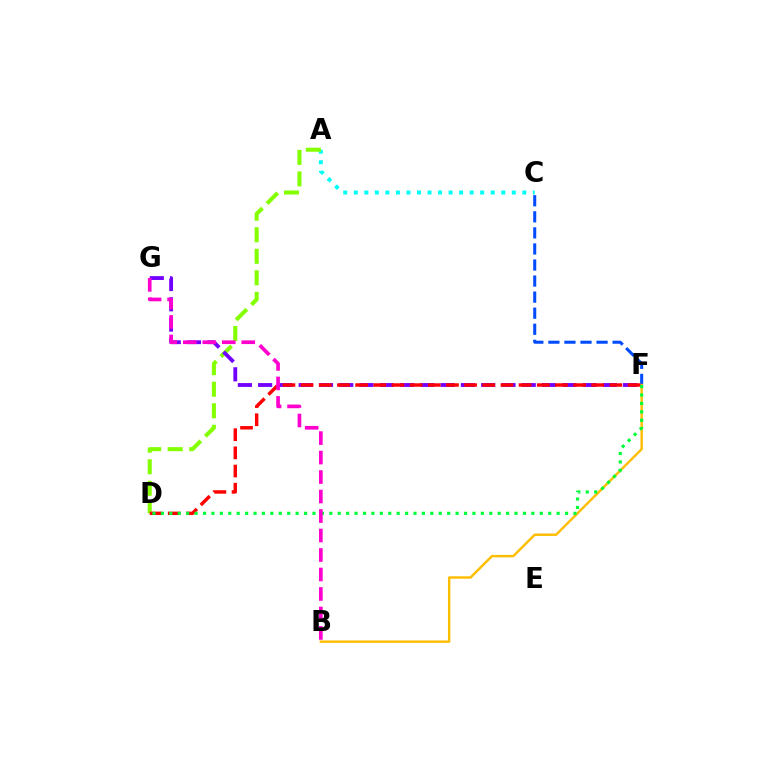{('C', 'F'): [{'color': '#004bff', 'line_style': 'dashed', 'thickness': 2.18}], ('B', 'F'): [{'color': '#ffbd00', 'line_style': 'solid', 'thickness': 1.74}], ('A', 'C'): [{'color': '#00fff6', 'line_style': 'dotted', 'thickness': 2.86}], ('A', 'D'): [{'color': '#84ff00', 'line_style': 'dashed', 'thickness': 2.92}], ('F', 'G'): [{'color': '#7200ff', 'line_style': 'dashed', 'thickness': 2.75}], ('D', 'F'): [{'color': '#ff0000', 'line_style': 'dashed', 'thickness': 2.47}, {'color': '#00ff39', 'line_style': 'dotted', 'thickness': 2.29}], ('B', 'G'): [{'color': '#ff00cf', 'line_style': 'dashed', 'thickness': 2.65}]}